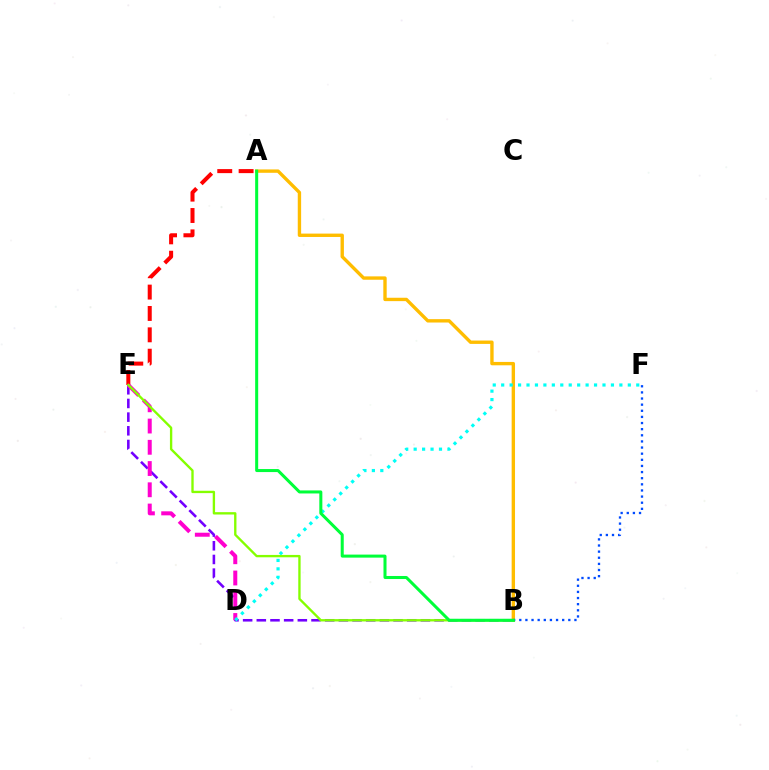{('A', 'E'): [{'color': '#ff0000', 'line_style': 'dashed', 'thickness': 2.9}], ('B', 'E'): [{'color': '#7200ff', 'line_style': 'dashed', 'thickness': 1.86}, {'color': '#84ff00', 'line_style': 'solid', 'thickness': 1.69}], ('D', 'E'): [{'color': '#ff00cf', 'line_style': 'dashed', 'thickness': 2.89}], ('A', 'B'): [{'color': '#ffbd00', 'line_style': 'solid', 'thickness': 2.43}, {'color': '#00ff39', 'line_style': 'solid', 'thickness': 2.18}], ('D', 'F'): [{'color': '#00fff6', 'line_style': 'dotted', 'thickness': 2.29}], ('B', 'F'): [{'color': '#004bff', 'line_style': 'dotted', 'thickness': 1.67}]}